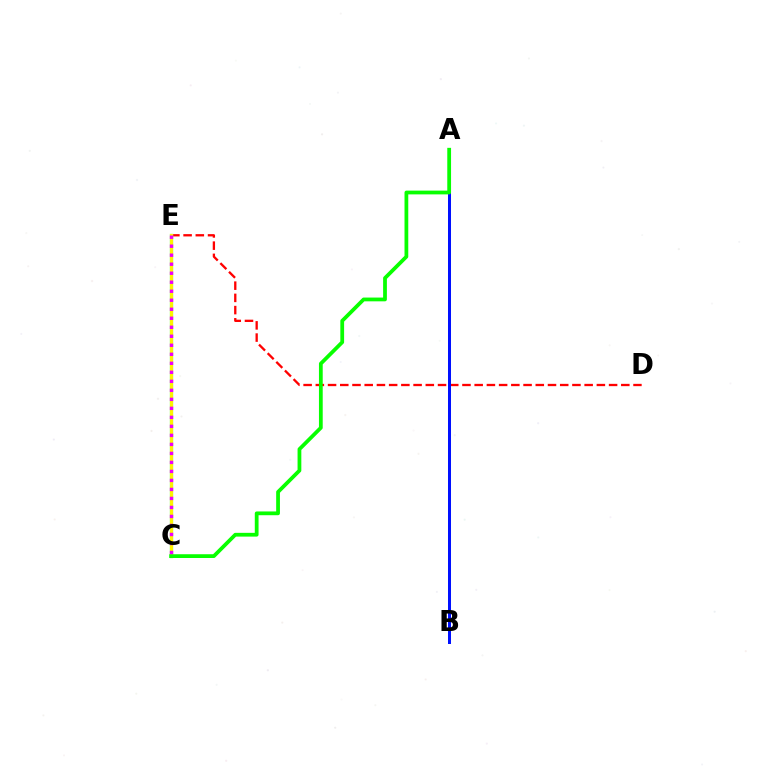{('D', 'E'): [{'color': '#ff0000', 'line_style': 'dashed', 'thickness': 1.66}], ('C', 'E'): [{'color': '#00fff6', 'line_style': 'solid', 'thickness': 2.29}, {'color': '#fcf500', 'line_style': 'solid', 'thickness': 2.35}, {'color': '#ee00ff', 'line_style': 'dotted', 'thickness': 2.45}], ('A', 'B'): [{'color': '#0010ff', 'line_style': 'solid', 'thickness': 2.17}], ('A', 'C'): [{'color': '#08ff00', 'line_style': 'solid', 'thickness': 2.71}]}